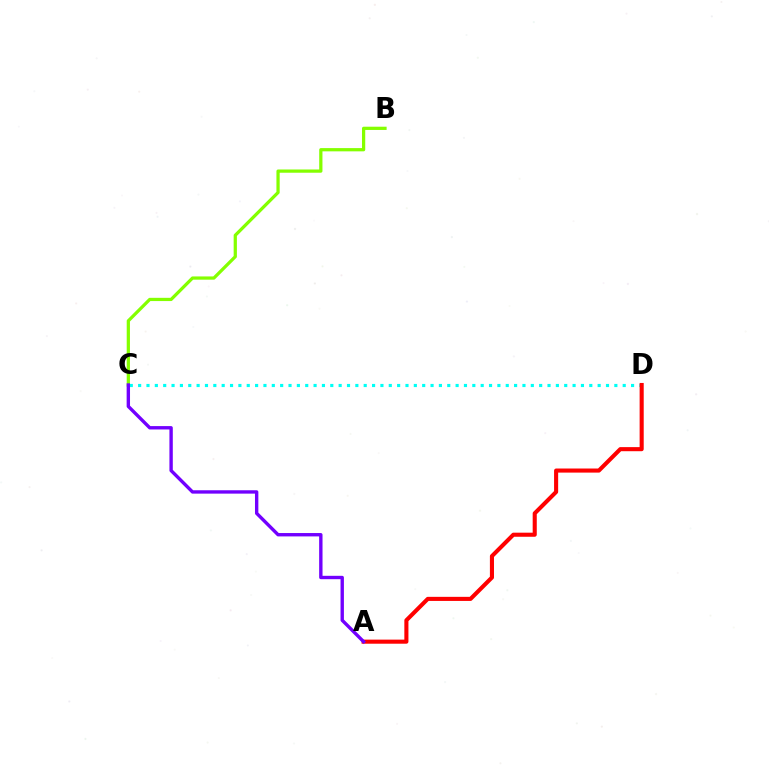{('C', 'D'): [{'color': '#00fff6', 'line_style': 'dotted', 'thickness': 2.27}], ('B', 'C'): [{'color': '#84ff00', 'line_style': 'solid', 'thickness': 2.33}], ('A', 'D'): [{'color': '#ff0000', 'line_style': 'solid', 'thickness': 2.94}], ('A', 'C'): [{'color': '#7200ff', 'line_style': 'solid', 'thickness': 2.43}]}